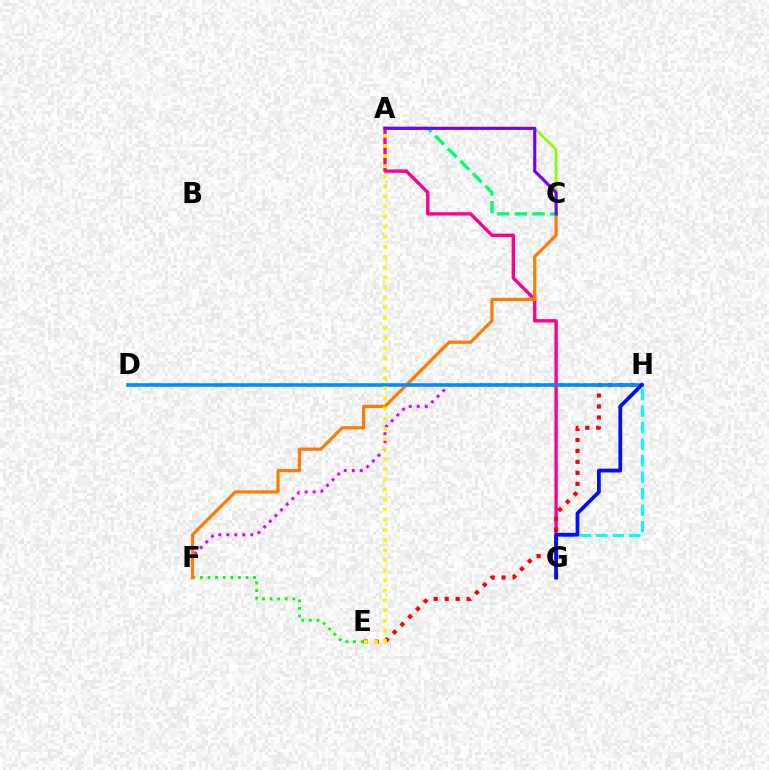{('A', 'C'): [{'color': '#84ff00', 'line_style': 'solid', 'thickness': 1.88}, {'color': '#00ff74', 'line_style': 'dashed', 'thickness': 2.41}, {'color': '#7200ff', 'line_style': 'solid', 'thickness': 2.24}], ('A', 'G'): [{'color': '#ff0094', 'line_style': 'solid', 'thickness': 2.44}], ('F', 'H'): [{'color': '#ee00ff', 'line_style': 'dotted', 'thickness': 2.17}], ('E', 'F'): [{'color': '#08ff00', 'line_style': 'dotted', 'thickness': 2.06}], ('C', 'F'): [{'color': '#ff7c00', 'line_style': 'solid', 'thickness': 2.3}], ('G', 'H'): [{'color': '#00fff6', 'line_style': 'dashed', 'thickness': 2.24}, {'color': '#0010ff', 'line_style': 'solid', 'thickness': 2.73}], ('E', 'H'): [{'color': '#ff0000', 'line_style': 'dotted', 'thickness': 2.98}], ('D', 'H'): [{'color': '#008cff', 'line_style': 'solid', 'thickness': 2.58}], ('A', 'E'): [{'color': '#fcf500', 'line_style': 'dotted', 'thickness': 2.74}]}